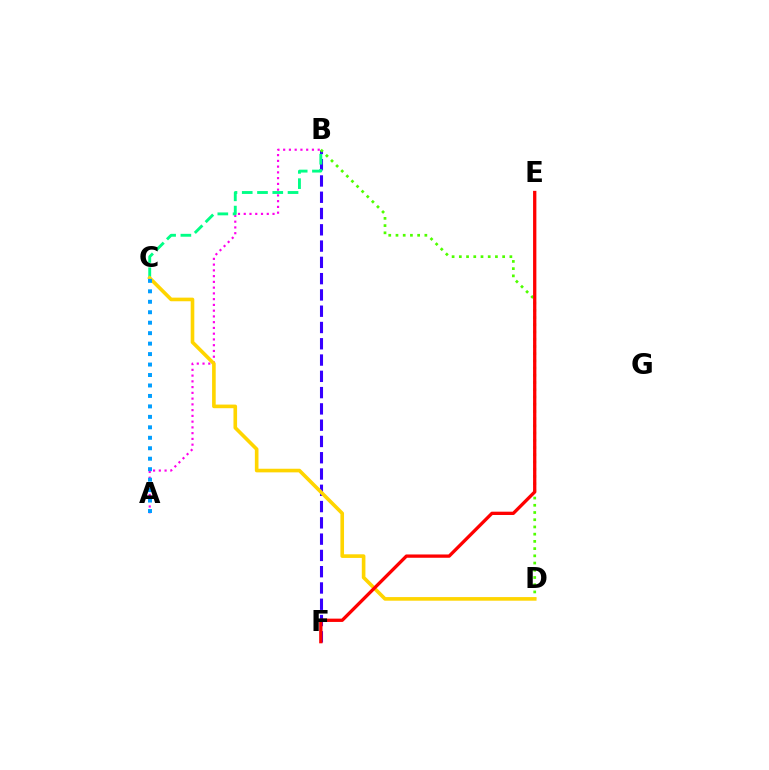{('B', 'F'): [{'color': '#3700ff', 'line_style': 'dashed', 'thickness': 2.21}], ('A', 'B'): [{'color': '#ff00ed', 'line_style': 'dotted', 'thickness': 1.56}], ('B', 'C'): [{'color': '#00ff86', 'line_style': 'dashed', 'thickness': 2.07}], ('B', 'D'): [{'color': '#4fff00', 'line_style': 'dotted', 'thickness': 1.96}], ('C', 'D'): [{'color': '#ffd500', 'line_style': 'solid', 'thickness': 2.61}], ('A', 'C'): [{'color': '#009eff', 'line_style': 'dotted', 'thickness': 2.84}], ('E', 'F'): [{'color': '#ff0000', 'line_style': 'solid', 'thickness': 2.38}]}